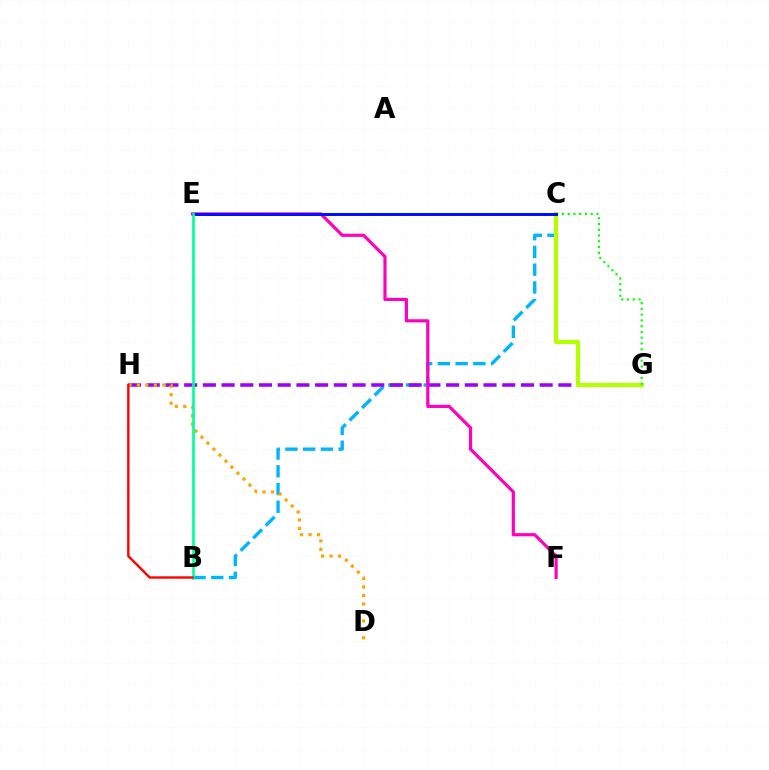{('B', 'C'): [{'color': '#00b5ff', 'line_style': 'dashed', 'thickness': 2.41}], ('G', 'H'): [{'color': '#9b00ff', 'line_style': 'dashed', 'thickness': 2.54}], ('E', 'F'): [{'color': '#ff00bd', 'line_style': 'solid', 'thickness': 2.28}], ('C', 'G'): [{'color': '#b3ff00', 'line_style': 'solid', 'thickness': 2.99}, {'color': '#08ff00', 'line_style': 'dotted', 'thickness': 1.56}], ('C', 'E'): [{'color': '#0010ff', 'line_style': 'solid', 'thickness': 2.15}], ('D', 'H'): [{'color': '#ffa500', 'line_style': 'dotted', 'thickness': 2.3}], ('B', 'E'): [{'color': '#00ff9d', 'line_style': 'solid', 'thickness': 1.93}], ('B', 'H'): [{'color': '#ff0000', 'line_style': 'solid', 'thickness': 1.71}]}